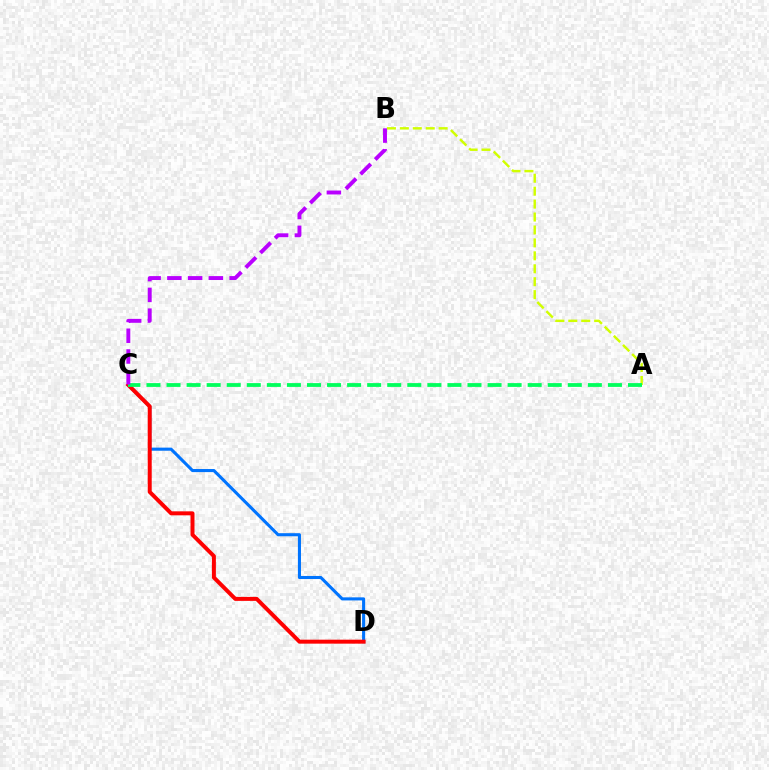{('C', 'D'): [{'color': '#0074ff', 'line_style': 'solid', 'thickness': 2.22}, {'color': '#ff0000', 'line_style': 'solid', 'thickness': 2.86}], ('A', 'B'): [{'color': '#d1ff00', 'line_style': 'dashed', 'thickness': 1.76}], ('A', 'C'): [{'color': '#00ff5c', 'line_style': 'dashed', 'thickness': 2.73}], ('B', 'C'): [{'color': '#b900ff', 'line_style': 'dashed', 'thickness': 2.82}]}